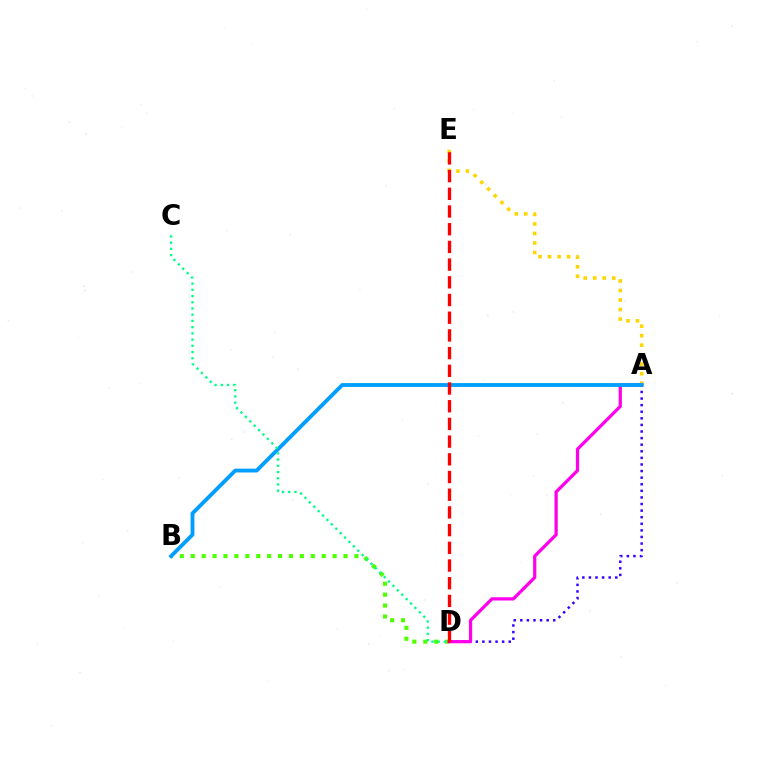{('A', 'E'): [{'color': '#ffd500', 'line_style': 'dotted', 'thickness': 2.58}], ('A', 'D'): [{'color': '#3700ff', 'line_style': 'dotted', 'thickness': 1.79}, {'color': '#ff00ed', 'line_style': 'solid', 'thickness': 2.33}], ('B', 'D'): [{'color': '#4fff00', 'line_style': 'dotted', 'thickness': 2.96}], ('A', 'B'): [{'color': '#009eff', 'line_style': 'solid', 'thickness': 2.75}], ('D', 'E'): [{'color': '#ff0000', 'line_style': 'dashed', 'thickness': 2.4}], ('C', 'D'): [{'color': '#00ff86', 'line_style': 'dotted', 'thickness': 1.69}]}